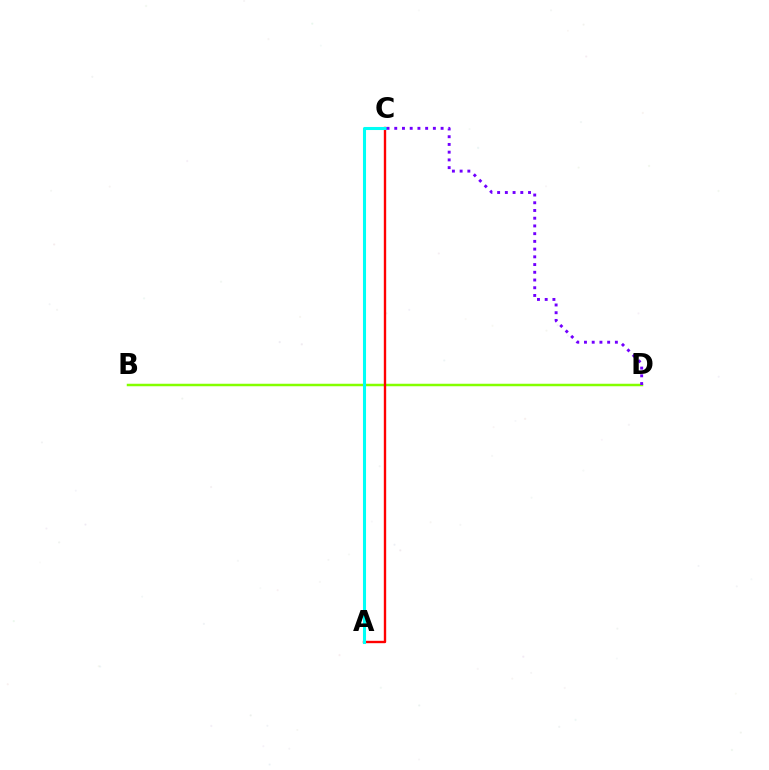{('B', 'D'): [{'color': '#84ff00', 'line_style': 'solid', 'thickness': 1.8}], ('A', 'C'): [{'color': '#ff0000', 'line_style': 'solid', 'thickness': 1.71}, {'color': '#00fff6', 'line_style': 'solid', 'thickness': 2.2}], ('C', 'D'): [{'color': '#7200ff', 'line_style': 'dotted', 'thickness': 2.1}]}